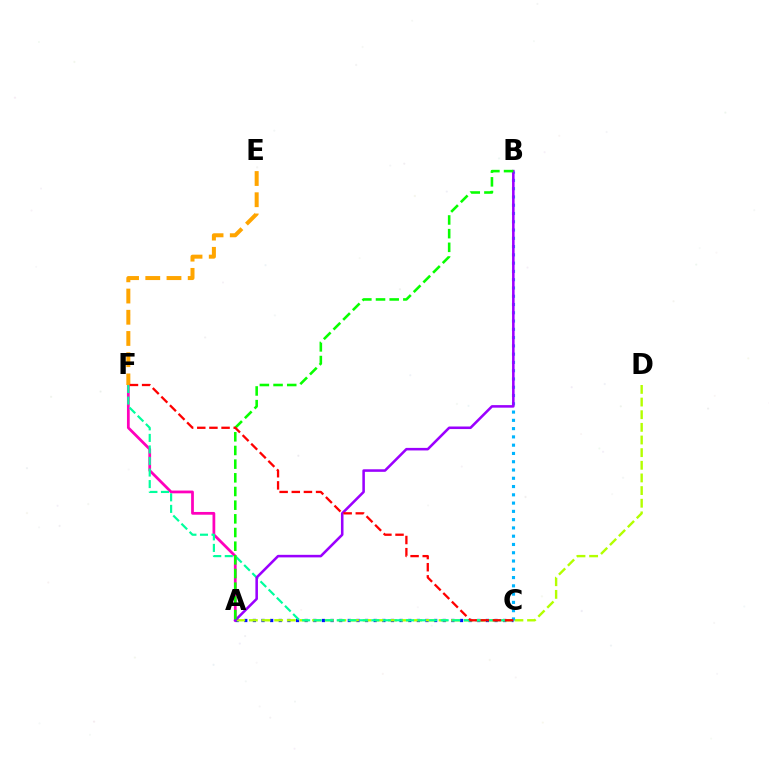{('A', 'F'): [{'color': '#ff00bd', 'line_style': 'solid', 'thickness': 1.98}], ('A', 'C'): [{'color': '#0010ff', 'line_style': 'dotted', 'thickness': 2.34}], ('A', 'D'): [{'color': '#b3ff00', 'line_style': 'dashed', 'thickness': 1.72}], ('B', 'C'): [{'color': '#00b5ff', 'line_style': 'dotted', 'thickness': 2.25}], ('C', 'F'): [{'color': '#00ff9d', 'line_style': 'dashed', 'thickness': 1.57}, {'color': '#ff0000', 'line_style': 'dashed', 'thickness': 1.65}], ('A', 'B'): [{'color': '#9b00ff', 'line_style': 'solid', 'thickness': 1.84}, {'color': '#08ff00', 'line_style': 'dashed', 'thickness': 1.86}], ('E', 'F'): [{'color': '#ffa500', 'line_style': 'dashed', 'thickness': 2.88}]}